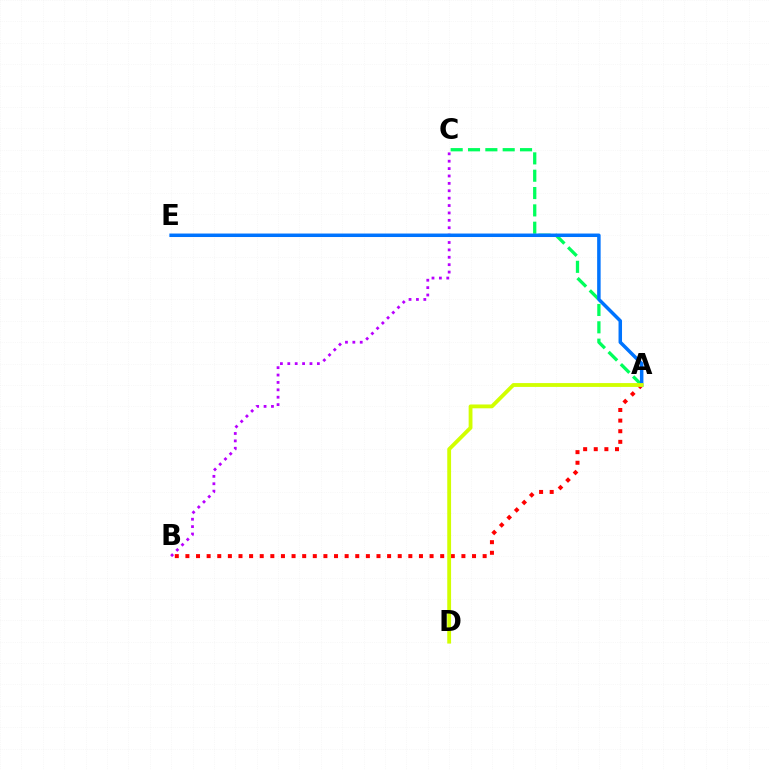{('A', 'C'): [{'color': '#00ff5c', 'line_style': 'dashed', 'thickness': 2.36}], ('A', 'B'): [{'color': '#ff0000', 'line_style': 'dotted', 'thickness': 2.88}], ('B', 'C'): [{'color': '#b900ff', 'line_style': 'dotted', 'thickness': 2.01}], ('A', 'E'): [{'color': '#0074ff', 'line_style': 'solid', 'thickness': 2.51}], ('A', 'D'): [{'color': '#d1ff00', 'line_style': 'solid', 'thickness': 2.76}]}